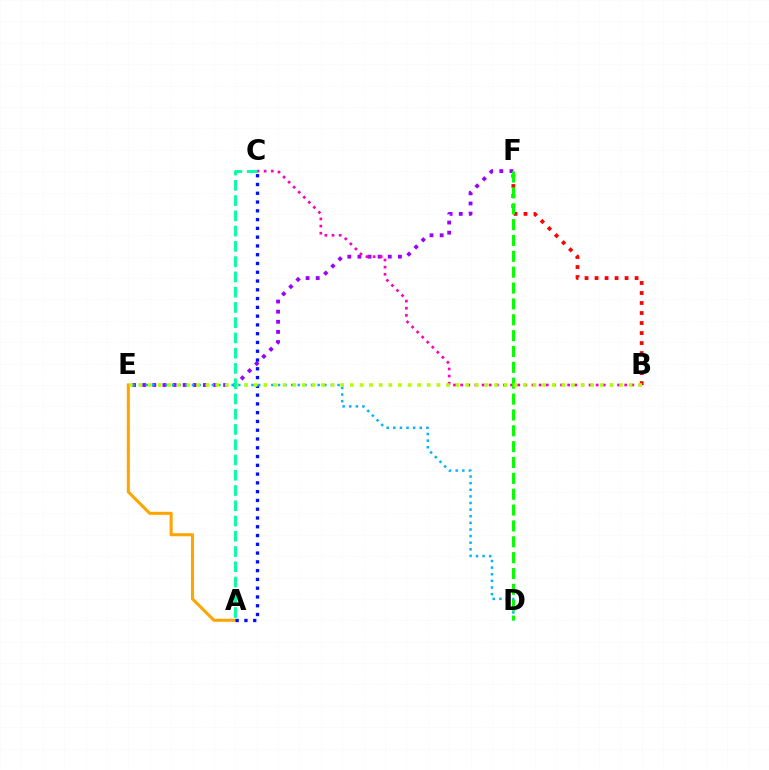{('E', 'F'): [{'color': '#9b00ff', 'line_style': 'dotted', 'thickness': 2.75}], ('A', 'E'): [{'color': '#ffa500', 'line_style': 'solid', 'thickness': 2.21}], ('B', 'F'): [{'color': '#ff0000', 'line_style': 'dotted', 'thickness': 2.72}], ('B', 'C'): [{'color': '#ff00bd', 'line_style': 'dotted', 'thickness': 1.94}], ('A', 'C'): [{'color': '#0010ff', 'line_style': 'dotted', 'thickness': 2.38}, {'color': '#00ff9d', 'line_style': 'dashed', 'thickness': 2.07}], ('D', 'E'): [{'color': '#00b5ff', 'line_style': 'dotted', 'thickness': 1.8}], ('D', 'F'): [{'color': '#08ff00', 'line_style': 'dashed', 'thickness': 2.15}], ('B', 'E'): [{'color': '#b3ff00', 'line_style': 'dotted', 'thickness': 2.61}]}